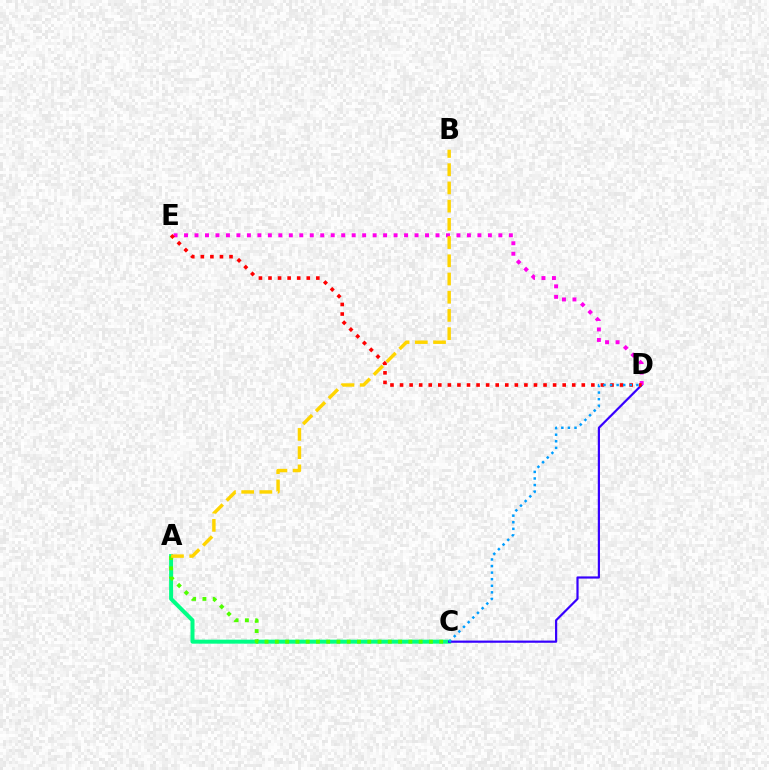{('A', 'C'): [{'color': '#00ff86', 'line_style': 'solid', 'thickness': 2.88}, {'color': '#4fff00', 'line_style': 'dotted', 'thickness': 2.79}], ('C', 'D'): [{'color': '#3700ff', 'line_style': 'solid', 'thickness': 1.58}, {'color': '#009eff', 'line_style': 'dotted', 'thickness': 1.79}], ('D', 'E'): [{'color': '#ff00ed', 'line_style': 'dotted', 'thickness': 2.85}, {'color': '#ff0000', 'line_style': 'dotted', 'thickness': 2.6}], ('A', 'B'): [{'color': '#ffd500', 'line_style': 'dashed', 'thickness': 2.47}]}